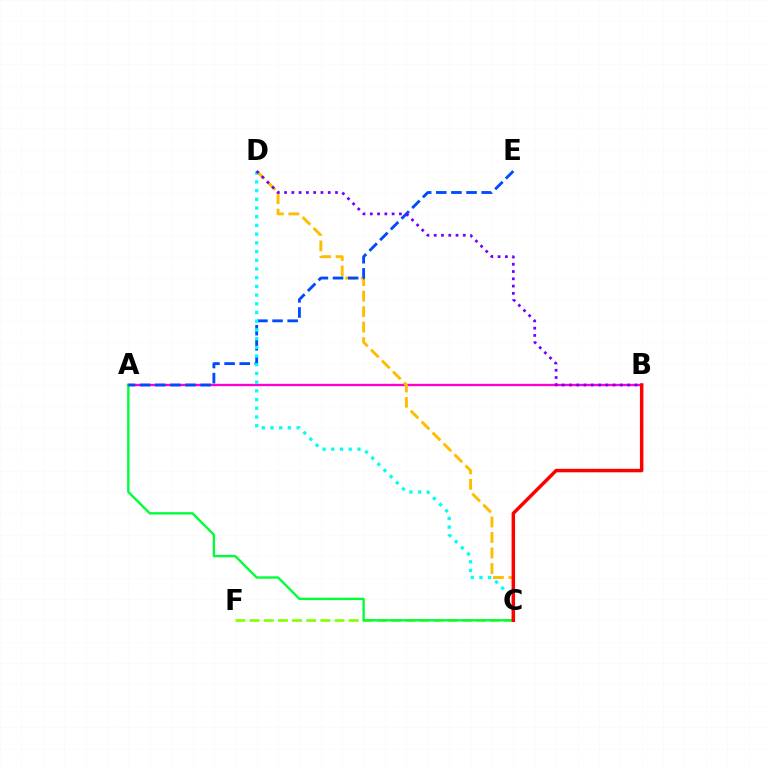{('C', 'F'): [{'color': '#84ff00', 'line_style': 'dashed', 'thickness': 1.92}], ('A', 'B'): [{'color': '#ff00cf', 'line_style': 'solid', 'thickness': 1.69}], ('C', 'D'): [{'color': '#ffbd00', 'line_style': 'dashed', 'thickness': 2.11}, {'color': '#00fff6', 'line_style': 'dotted', 'thickness': 2.37}], ('A', 'C'): [{'color': '#00ff39', 'line_style': 'solid', 'thickness': 1.71}], ('A', 'E'): [{'color': '#004bff', 'line_style': 'dashed', 'thickness': 2.05}], ('B', 'D'): [{'color': '#7200ff', 'line_style': 'dotted', 'thickness': 1.98}], ('B', 'C'): [{'color': '#ff0000', 'line_style': 'solid', 'thickness': 2.5}]}